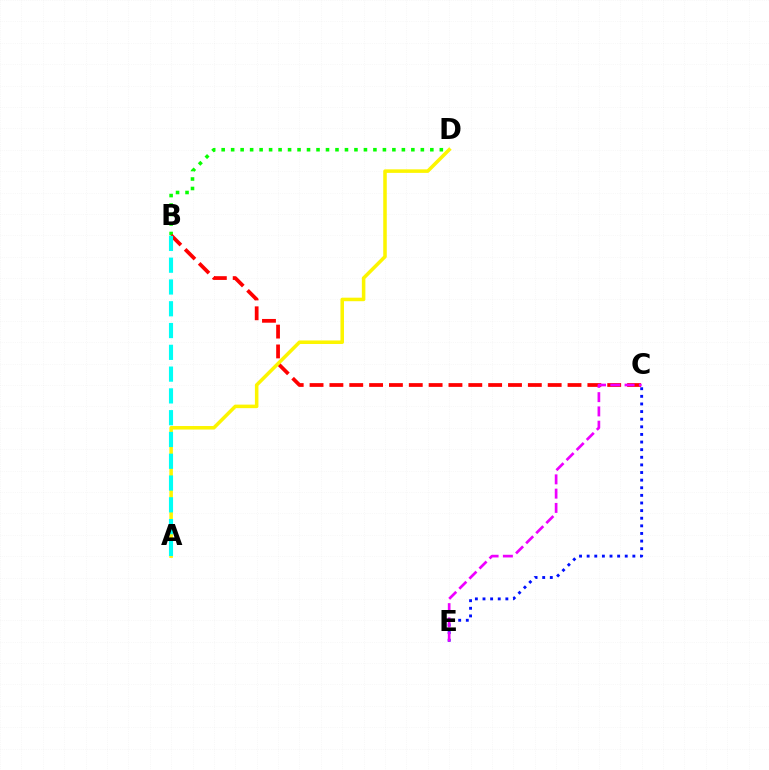{('B', 'D'): [{'color': '#08ff00', 'line_style': 'dotted', 'thickness': 2.58}], ('B', 'C'): [{'color': '#ff0000', 'line_style': 'dashed', 'thickness': 2.7}], ('C', 'E'): [{'color': '#0010ff', 'line_style': 'dotted', 'thickness': 2.07}, {'color': '#ee00ff', 'line_style': 'dashed', 'thickness': 1.94}], ('A', 'D'): [{'color': '#fcf500', 'line_style': 'solid', 'thickness': 2.54}], ('A', 'B'): [{'color': '#00fff6', 'line_style': 'dashed', 'thickness': 2.96}]}